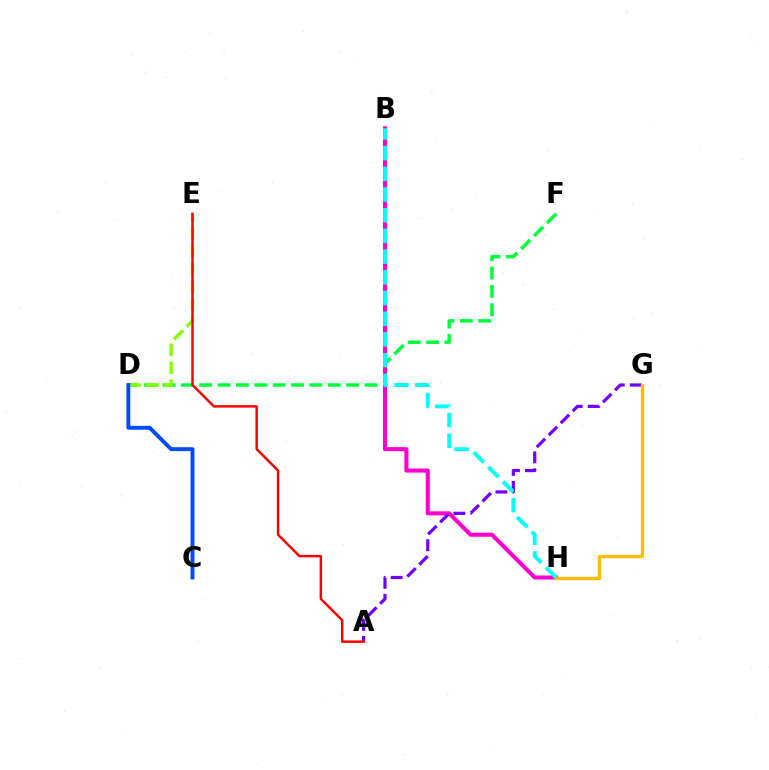{('D', 'F'): [{'color': '#00ff39', 'line_style': 'dashed', 'thickness': 2.5}], ('D', 'E'): [{'color': '#84ff00', 'line_style': 'dashed', 'thickness': 2.44}], ('B', 'H'): [{'color': '#ff00cf', 'line_style': 'solid', 'thickness': 2.93}, {'color': '#00fff6', 'line_style': 'dashed', 'thickness': 2.81}], ('C', 'D'): [{'color': '#004bff', 'line_style': 'solid', 'thickness': 2.81}], ('A', 'G'): [{'color': '#7200ff', 'line_style': 'dashed', 'thickness': 2.31}], ('A', 'E'): [{'color': '#ff0000', 'line_style': 'solid', 'thickness': 1.77}], ('G', 'H'): [{'color': '#ffbd00', 'line_style': 'solid', 'thickness': 2.41}]}